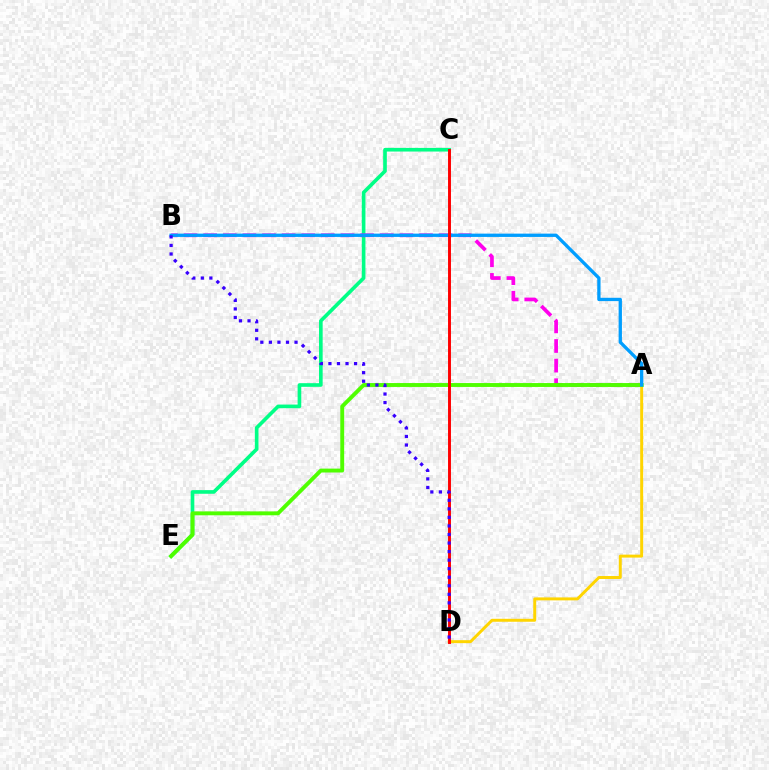{('C', 'E'): [{'color': '#00ff86', 'line_style': 'solid', 'thickness': 2.62}], ('A', 'B'): [{'color': '#ff00ed', 'line_style': 'dashed', 'thickness': 2.67}, {'color': '#009eff', 'line_style': 'solid', 'thickness': 2.38}], ('A', 'D'): [{'color': '#ffd500', 'line_style': 'solid', 'thickness': 2.12}], ('A', 'E'): [{'color': '#4fff00', 'line_style': 'solid', 'thickness': 2.8}], ('C', 'D'): [{'color': '#ff0000', 'line_style': 'solid', 'thickness': 2.11}], ('B', 'D'): [{'color': '#3700ff', 'line_style': 'dotted', 'thickness': 2.32}]}